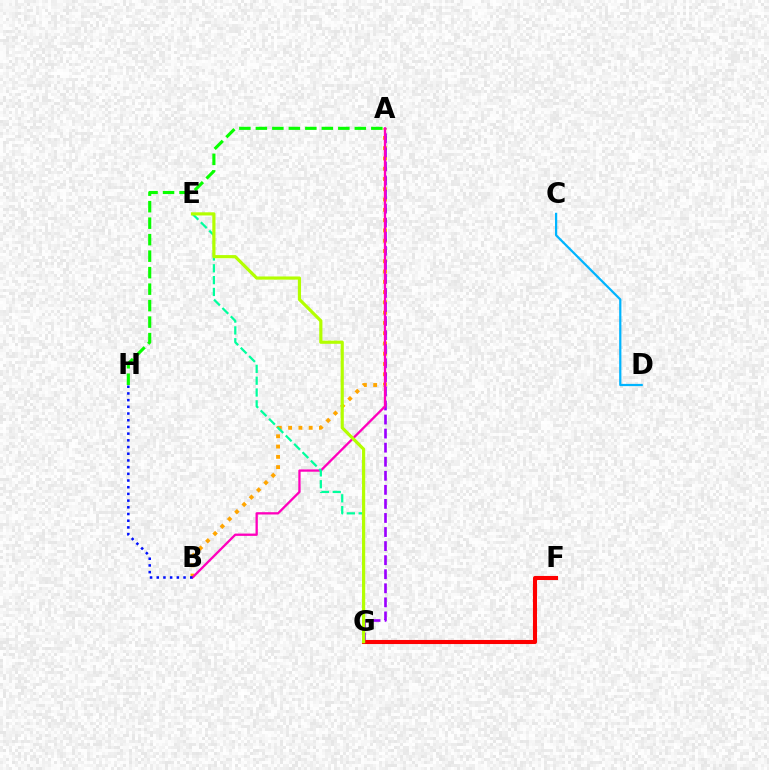{('A', 'B'): [{'color': '#ffa500', 'line_style': 'dotted', 'thickness': 2.79}, {'color': '#ff00bd', 'line_style': 'solid', 'thickness': 1.66}], ('C', 'D'): [{'color': '#00b5ff', 'line_style': 'solid', 'thickness': 1.61}], ('A', 'G'): [{'color': '#9b00ff', 'line_style': 'dashed', 'thickness': 1.91}], ('F', 'G'): [{'color': '#ff0000', 'line_style': 'solid', 'thickness': 2.93}], ('A', 'H'): [{'color': '#08ff00', 'line_style': 'dashed', 'thickness': 2.24}], ('B', 'H'): [{'color': '#0010ff', 'line_style': 'dotted', 'thickness': 1.82}], ('E', 'G'): [{'color': '#00ff9d', 'line_style': 'dashed', 'thickness': 1.61}, {'color': '#b3ff00', 'line_style': 'solid', 'thickness': 2.28}]}